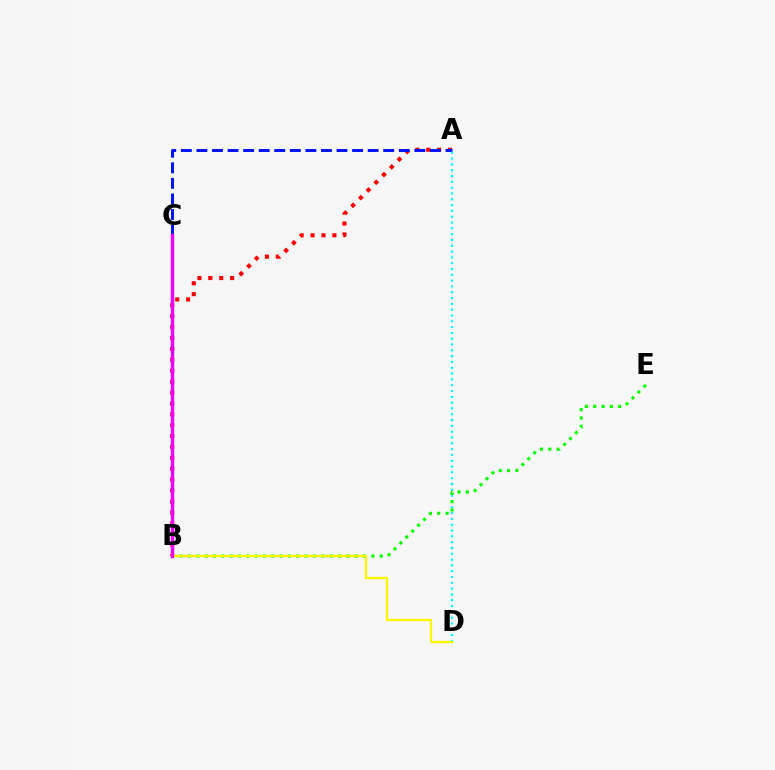{('A', 'B'): [{'color': '#ff0000', 'line_style': 'dotted', 'thickness': 2.96}], ('A', 'C'): [{'color': '#0010ff', 'line_style': 'dashed', 'thickness': 2.11}], ('A', 'D'): [{'color': '#00fff6', 'line_style': 'dotted', 'thickness': 1.58}], ('B', 'E'): [{'color': '#08ff00', 'line_style': 'dotted', 'thickness': 2.27}], ('B', 'D'): [{'color': '#fcf500', 'line_style': 'solid', 'thickness': 1.67}], ('B', 'C'): [{'color': '#ee00ff', 'line_style': 'solid', 'thickness': 2.45}]}